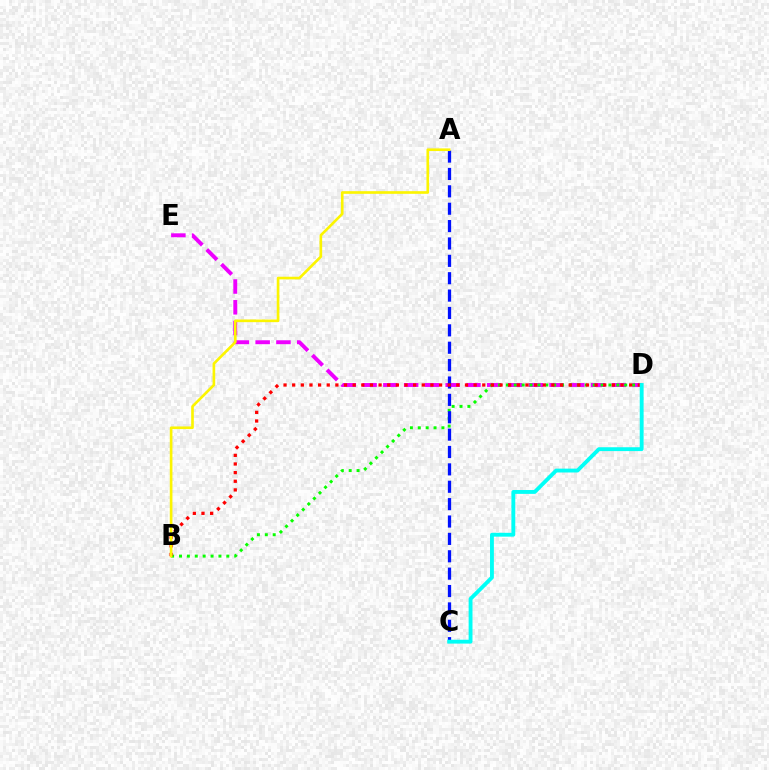{('D', 'E'): [{'color': '#ee00ff', 'line_style': 'dashed', 'thickness': 2.82}], ('B', 'D'): [{'color': '#08ff00', 'line_style': 'dotted', 'thickness': 2.14}, {'color': '#ff0000', 'line_style': 'dotted', 'thickness': 2.35}], ('A', 'C'): [{'color': '#0010ff', 'line_style': 'dashed', 'thickness': 2.36}], ('A', 'B'): [{'color': '#fcf500', 'line_style': 'solid', 'thickness': 1.9}], ('C', 'D'): [{'color': '#00fff6', 'line_style': 'solid', 'thickness': 2.78}]}